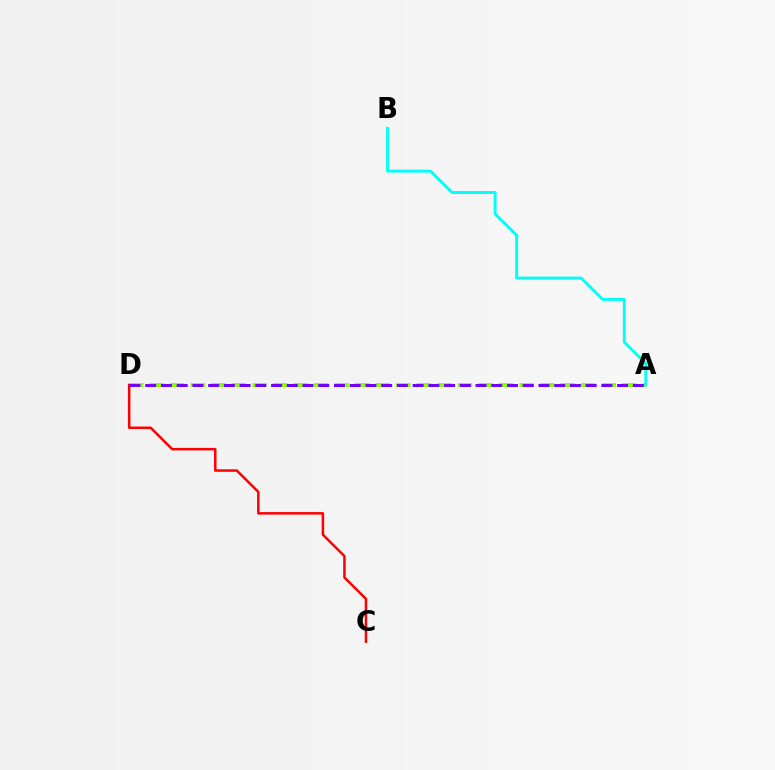{('A', 'D'): [{'color': '#84ff00', 'line_style': 'dashed', 'thickness': 2.79}, {'color': '#7200ff', 'line_style': 'dashed', 'thickness': 2.14}], ('C', 'D'): [{'color': '#ff0000', 'line_style': 'solid', 'thickness': 1.8}], ('A', 'B'): [{'color': '#00fff6', 'line_style': 'solid', 'thickness': 2.09}]}